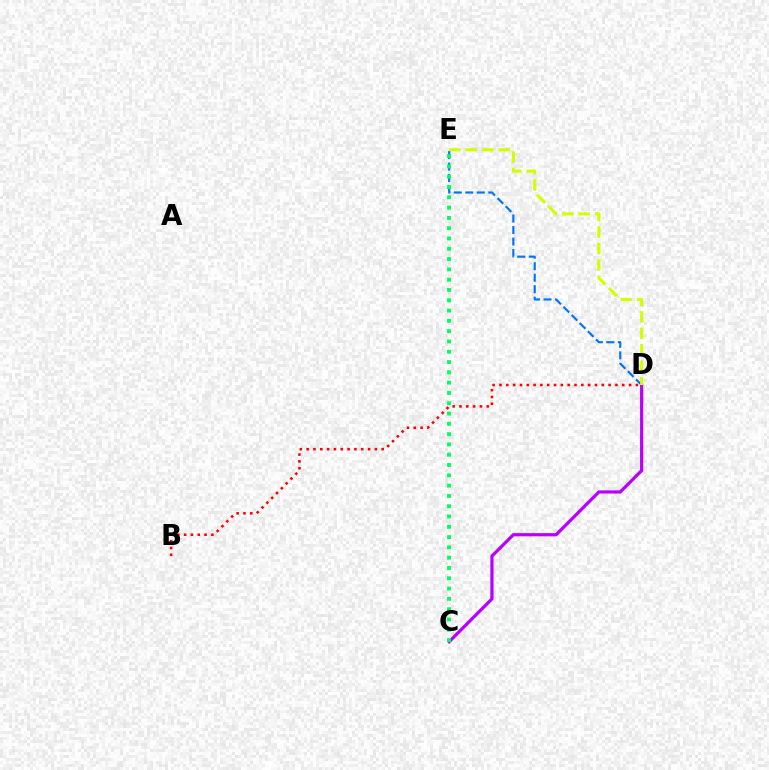{('C', 'D'): [{'color': '#b900ff', 'line_style': 'solid', 'thickness': 2.31}], ('D', 'E'): [{'color': '#0074ff', 'line_style': 'dashed', 'thickness': 1.56}, {'color': '#d1ff00', 'line_style': 'dashed', 'thickness': 2.23}], ('C', 'E'): [{'color': '#00ff5c', 'line_style': 'dotted', 'thickness': 2.8}], ('B', 'D'): [{'color': '#ff0000', 'line_style': 'dotted', 'thickness': 1.85}]}